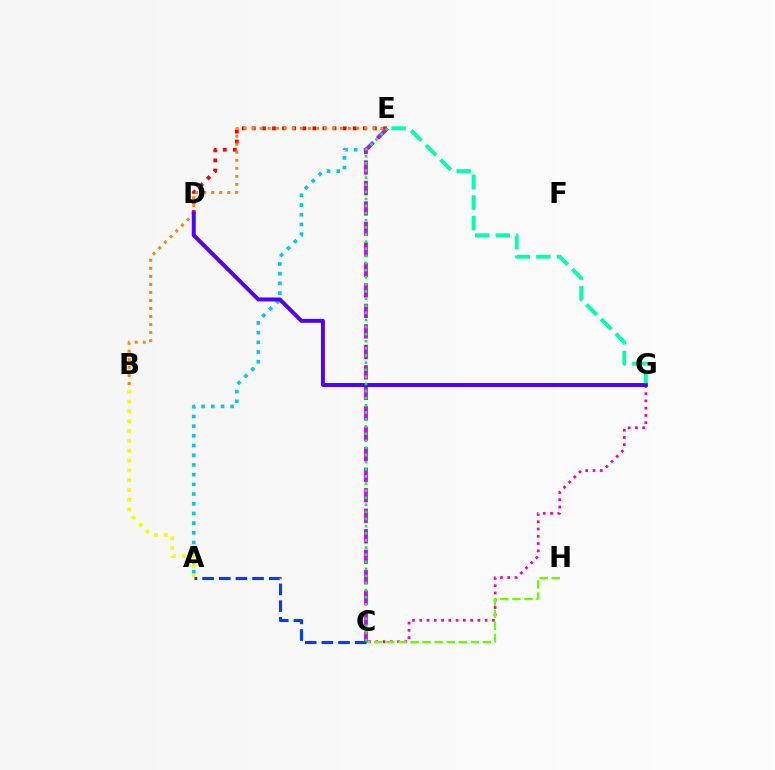{('C', 'G'): [{'color': '#ff00a0', 'line_style': 'dotted', 'thickness': 1.97}], ('C', 'H'): [{'color': '#66ff00', 'line_style': 'dashed', 'thickness': 1.64}], ('A', 'B'): [{'color': '#eeff00', 'line_style': 'dotted', 'thickness': 2.67}], ('E', 'G'): [{'color': '#00ffaf', 'line_style': 'dashed', 'thickness': 2.81}], ('D', 'E'): [{'color': '#ff0000', 'line_style': 'dotted', 'thickness': 2.74}], ('A', 'C'): [{'color': '#003fff', 'line_style': 'dashed', 'thickness': 2.26}], ('A', 'E'): [{'color': '#00c7ff', 'line_style': 'dotted', 'thickness': 2.64}], ('C', 'E'): [{'color': '#d600ff', 'line_style': 'dashed', 'thickness': 2.78}, {'color': '#00ff27', 'line_style': 'dotted', 'thickness': 1.93}], ('B', 'E'): [{'color': '#ff8800', 'line_style': 'dotted', 'thickness': 2.19}], ('D', 'G'): [{'color': '#4f00ff', 'line_style': 'solid', 'thickness': 2.84}]}